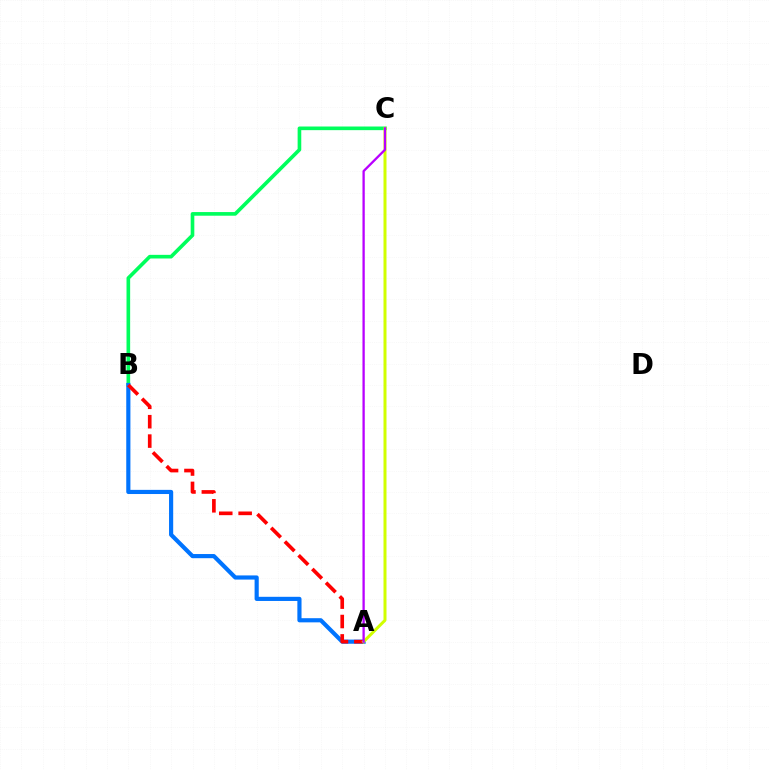{('B', 'C'): [{'color': '#00ff5c', 'line_style': 'solid', 'thickness': 2.62}], ('A', 'B'): [{'color': '#0074ff', 'line_style': 'solid', 'thickness': 2.99}, {'color': '#ff0000', 'line_style': 'dashed', 'thickness': 2.63}], ('A', 'C'): [{'color': '#d1ff00', 'line_style': 'solid', 'thickness': 2.16}, {'color': '#b900ff', 'line_style': 'solid', 'thickness': 1.66}]}